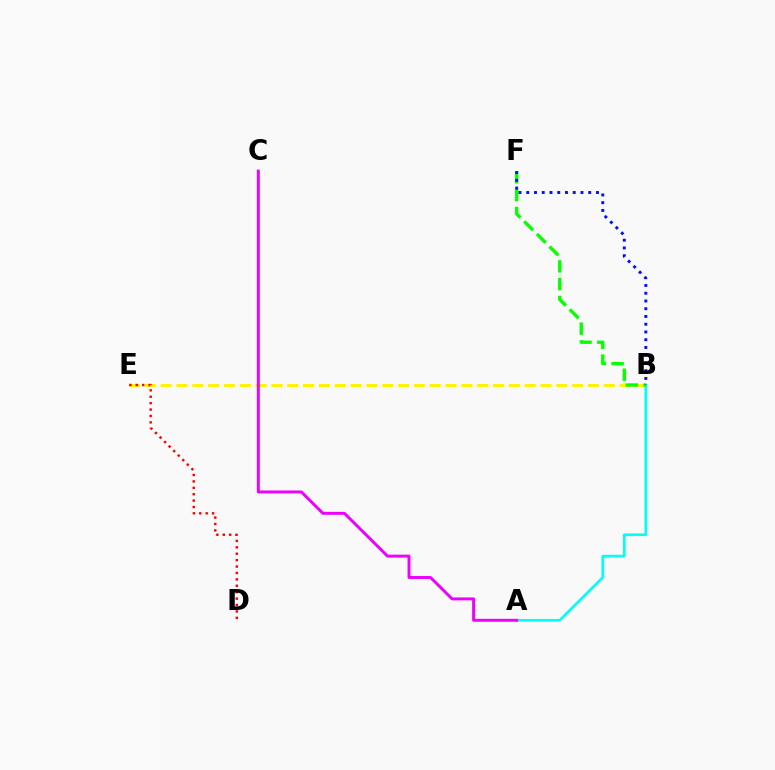{('B', 'E'): [{'color': '#fcf500', 'line_style': 'dashed', 'thickness': 2.15}], ('D', 'E'): [{'color': '#ff0000', 'line_style': 'dotted', 'thickness': 1.74}], ('A', 'B'): [{'color': '#00fff6', 'line_style': 'solid', 'thickness': 1.92}], ('B', 'F'): [{'color': '#08ff00', 'line_style': 'dashed', 'thickness': 2.42}, {'color': '#0010ff', 'line_style': 'dotted', 'thickness': 2.11}], ('A', 'C'): [{'color': '#ee00ff', 'line_style': 'solid', 'thickness': 2.12}]}